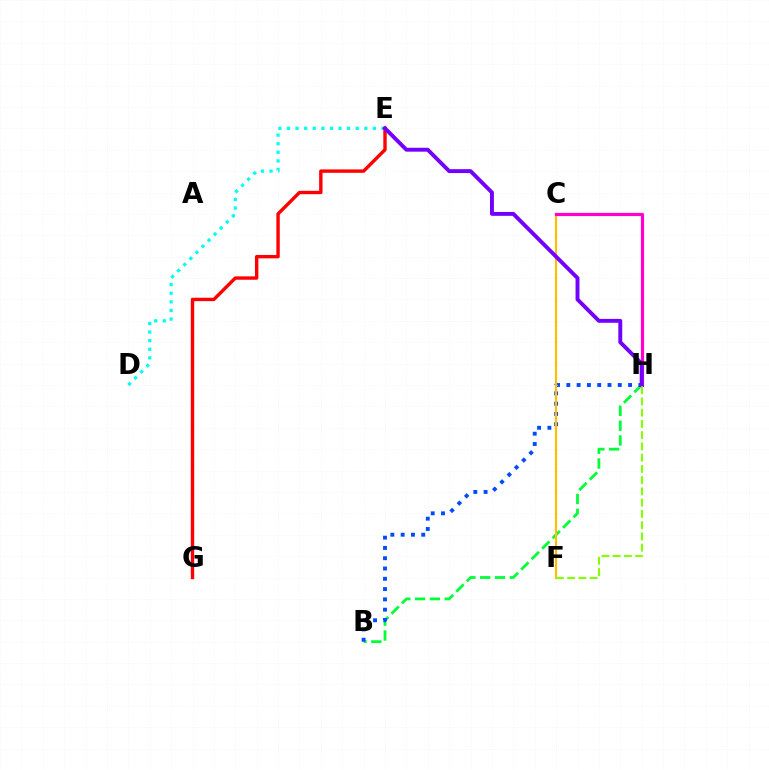{('D', 'E'): [{'color': '#00fff6', 'line_style': 'dotted', 'thickness': 2.34}], ('E', 'G'): [{'color': '#ff0000', 'line_style': 'solid', 'thickness': 2.44}], ('B', 'H'): [{'color': '#00ff39', 'line_style': 'dashed', 'thickness': 2.01}, {'color': '#004bff', 'line_style': 'dotted', 'thickness': 2.8}], ('C', 'F'): [{'color': '#ffbd00', 'line_style': 'solid', 'thickness': 1.56}], ('C', 'H'): [{'color': '#ff00cf', 'line_style': 'solid', 'thickness': 2.29}], ('E', 'H'): [{'color': '#7200ff', 'line_style': 'solid', 'thickness': 2.81}], ('F', 'H'): [{'color': '#84ff00', 'line_style': 'dashed', 'thickness': 1.53}]}